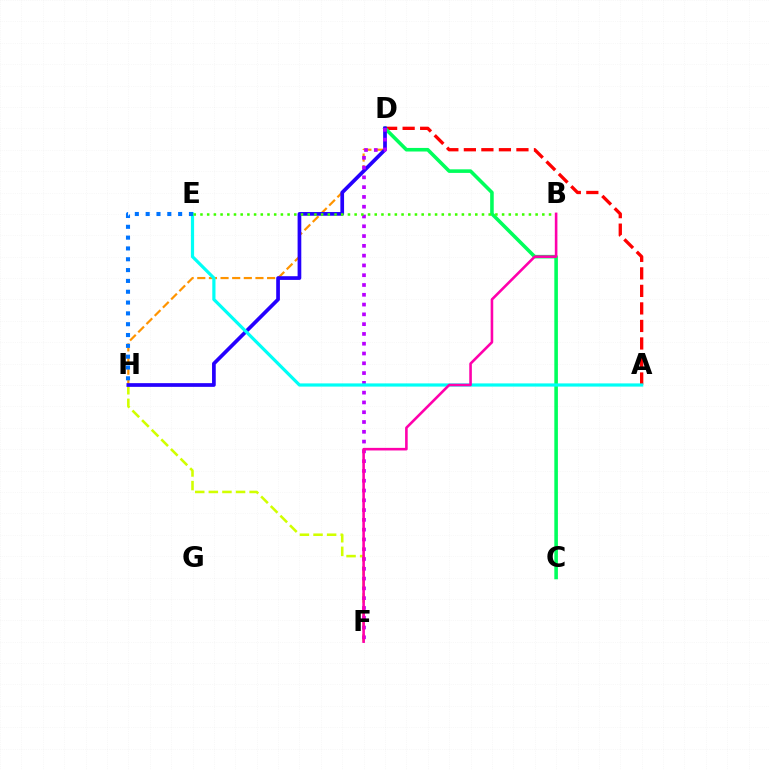{('A', 'D'): [{'color': '#ff0000', 'line_style': 'dashed', 'thickness': 2.38}], ('C', 'D'): [{'color': '#00ff5c', 'line_style': 'solid', 'thickness': 2.58}], ('D', 'H'): [{'color': '#ff9400', 'line_style': 'dashed', 'thickness': 1.58}, {'color': '#2500ff', 'line_style': 'solid', 'thickness': 2.66}], ('F', 'H'): [{'color': '#d1ff00', 'line_style': 'dashed', 'thickness': 1.85}], ('D', 'F'): [{'color': '#b900ff', 'line_style': 'dotted', 'thickness': 2.66}], ('A', 'E'): [{'color': '#00fff6', 'line_style': 'solid', 'thickness': 2.3}], ('B', 'E'): [{'color': '#3dff00', 'line_style': 'dotted', 'thickness': 1.82}], ('B', 'F'): [{'color': '#ff00ac', 'line_style': 'solid', 'thickness': 1.87}], ('E', 'H'): [{'color': '#0074ff', 'line_style': 'dotted', 'thickness': 2.94}]}